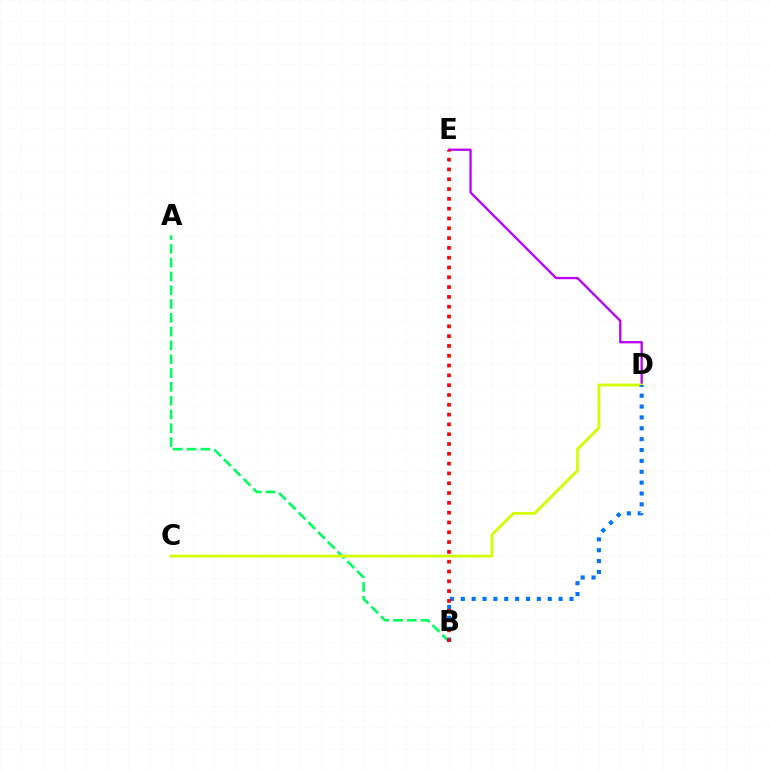{('D', 'E'): [{'color': '#b900ff', 'line_style': 'solid', 'thickness': 1.66}], ('A', 'B'): [{'color': '#00ff5c', 'line_style': 'dashed', 'thickness': 1.87}], ('C', 'D'): [{'color': '#d1ff00', 'line_style': 'solid', 'thickness': 2.01}], ('B', 'D'): [{'color': '#0074ff', 'line_style': 'dotted', 'thickness': 2.95}], ('B', 'E'): [{'color': '#ff0000', 'line_style': 'dotted', 'thickness': 2.66}]}